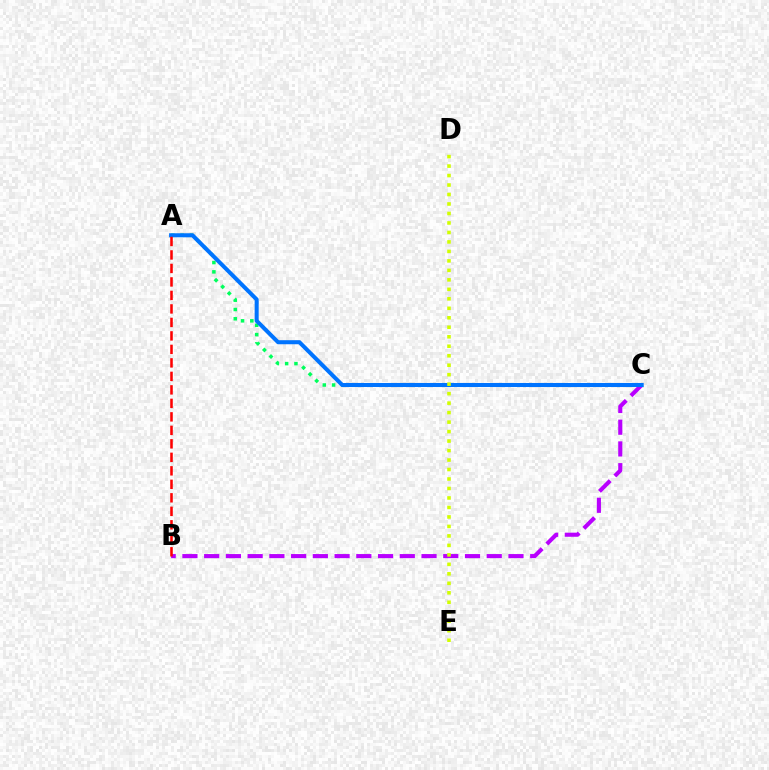{('B', 'C'): [{'color': '#b900ff', 'line_style': 'dashed', 'thickness': 2.95}], ('A', 'C'): [{'color': '#00ff5c', 'line_style': 'dotted', 'thickness': 2.53}, {'color': '#0074ff', 'line_style': 'solid', 'thickness': 2.91}], ('A', 'B'): [{'color': '#ff0000', 'line_style': 'dashed', 'thickness': 1.83}], ('D', 'E'): [{'color': '#d1ff00', 'line_style': 'dotted', 'thickness': 2.58}]}